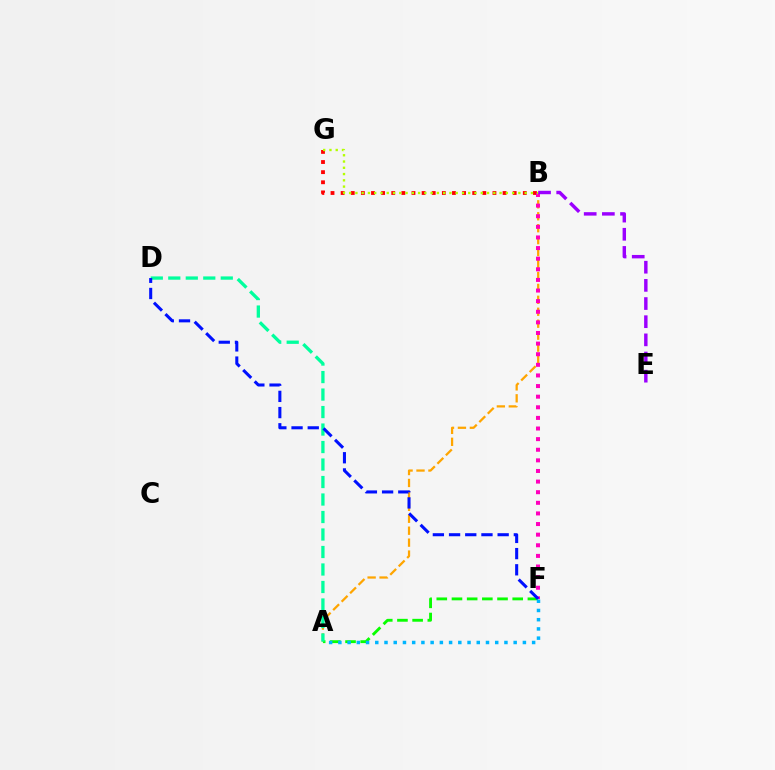{('A', 'B'): [{'color': '#ffa500', 'line_style': 'dashed', 'thickness': 1.62}], ('B', 'G'): [{'color': '#ff0000', 'line_style': 'dotted', 'thickness': 2.75}, {'color': '#b3ff00', 'line_style': 'dotted', 'thickness': 1.7}], ('A', 'F'): [{'color': '#08ff00', 'line_style': 'dashed', 'thickness': 2.06}, {'color': '#00b5ff', 'line_style': 'dotted', 'thickness': 2.51}], ('B', 'F'): [{'color': '#ff00bd', 'line_style': 'dotted', 'thickness': 2.88}], ('A', 'D'): [{'color': '#00ff9d', 'line_style': 'dashed', 'thickness': 2.38}], ('D', 'F'): [{'color': '#0010ff', 'line_style': 'dashed', 'thickness': 2.2}], ('B', 'E'): [{'color': '#9b00ff', 'line_style': 'dashed', 'thickness': 2.47}]}